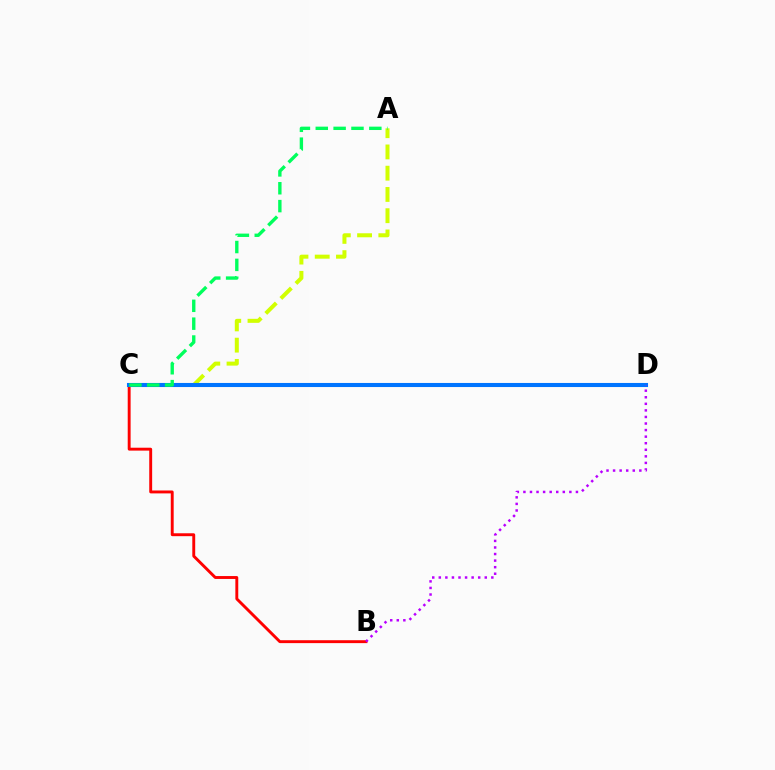{('B', 'C'): [{'color': '#ff0000', 'line_style': 'solid', 'thickness': 2.09}], ('A', 'C'): [{'color': '#d1ff00', 'line_style': 'dashed', 'thickness': 2.89}, {'color': '#00ff5c', 'line_style': 'dashed', 'thickness': 2.43}], ('C', 'D'): [{'color': '#0074ff', 'line_style': 'solid', 'thickness': 2.94}], ('B', 'D'): [{'color': '#b900ff', 'line_style': 'dotted', 'thickness': 1.78}]}